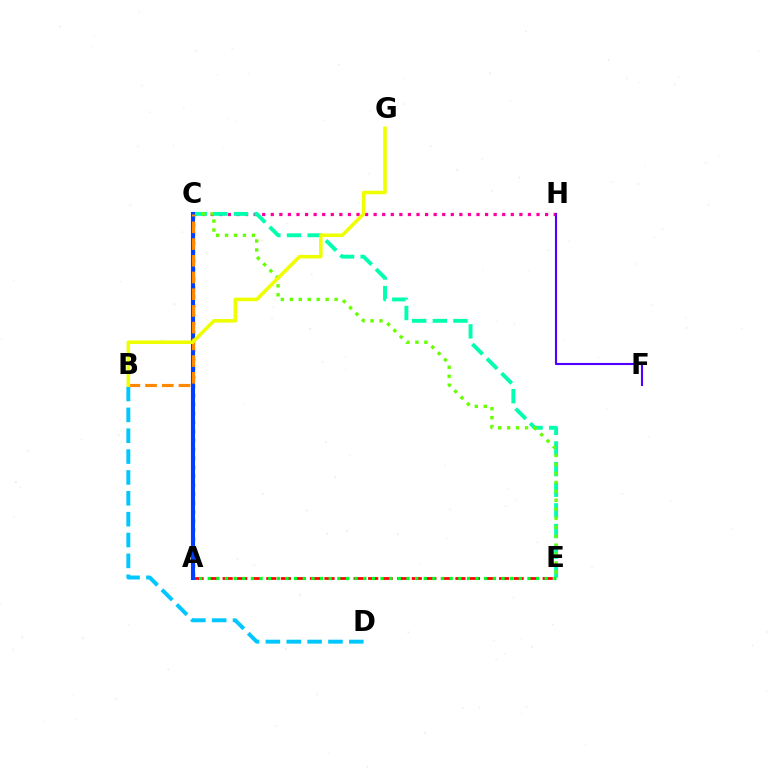{('C', 'H'): [{'color': '#ff00a0', 'line_style': 'dotted', 'thickness': 2.33}], ('C', 'E'): [{'color': '#00ffaf', 'line_style': 'dashed', 'thickness': 2.8}, {'color': '#66ff00', 'line_style': 'dotted', 'thickness': 2.43}], ('B', 'D'): [{'color': '#00c7ff', 'line_style': 'dashed', 'thickness': 2.83}], ('A', 'E'): [{'color': '#ff0000', 'line_style': 'dashed', 'thickness': 1.98}, {'color': '#00ff27', 'line_style': 'dotted', 'thickness': 2.35}], ('F', 'H'): [{'color': '#4f00ff', 'line_style': 'solid', 'thickness': 1.52}], ('A', 'C'): [{'color': '#d600ff', 'line_style': 'dotted', 'thickness': 2.44}, {'color': '#003fff', 'line_style': 'solid', 'thickness': 2.94}], ('B', 'C'): [{'color': '#ff8800', 'line_style': 'dashed', 'thickness': 2.27}], ('B', 'G'): [{'color': '#eeff00', 'line_style': 'solid', 'thickness': 2.57}]}